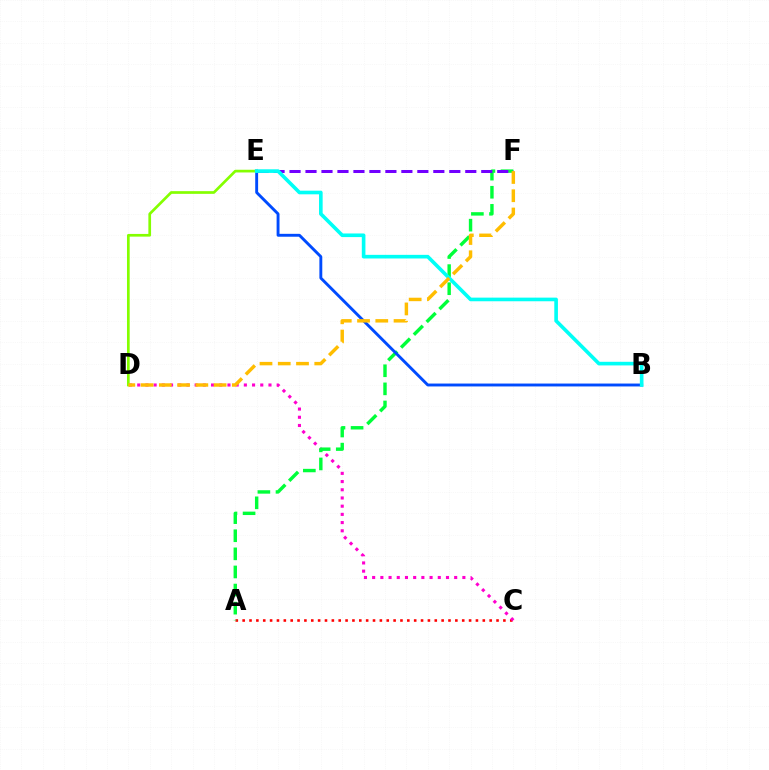{('A', 'C'): [{'color': '#ff0000', 'line_style': 'dotted', 'thickness': 1.86}], ('C', 'D'): [{'color': '#ff00cf', 'line_style': 'dotted', 'thickness': 2.23}], ('A', 'F'): [{'color': '#00ff39', 'line_style': 'dashed', 'thickness': 2.46}], ('B', 'E'): [{'color': '#004bff', 'line_style': 'solid', 'thickness': 2.08}, {'color': '#00fff6', 'line_style': 'solid', 'thickness': 2.61}], ('D', 'E'): [{'color': '#84ff00', 'line_style': 'solid', 'thickness': 1.94}], ('E', 'F'): [{'color': '#7200ff', 'line_style': 'dashed', 'thickness': 2.17}], ('D', 'F'): [{'color': '#ffbd00', 'line_style': 'dashed', 'thickness': 2.48}]}